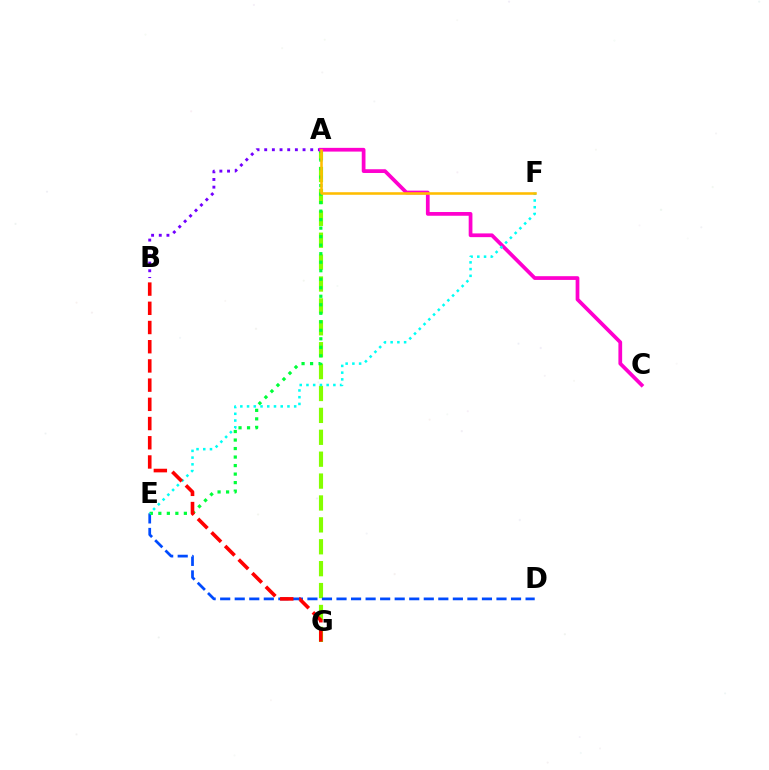{('A', 'G'): [{'color': '#84ff00', 'line_style': 'dashed', 'thickness': 2.97}], ('D', 'E'): [{'color': '#004bff', 'line_style': 'dashed', 'thickness': 1.98}], ('A', 'B'): [{'color': '#7200ff', 'line_style': 'dotted', 'thickness': 2.08}], ('A', 'E'): [{'color': '#00ff39', 'line_style': 'dotted', 'thickness': 2.31}], ('A', 'C'): [{'color': '#ff00cf', 'line_style': 'solid', 'thickness': 2.69}], ('E', 'F'): [{'color': '#00fff6', 'line_style': 'dotted', 'thickness': 1.83}], ('B', 'G'): [{'color': '#ff0000', 'line_style': 'dashed', 'thickness': 2.61}], ('A', 'F'): [{'color': '#ffbd00', 'line_style': 'solid', 'thickness': 1.85}]}